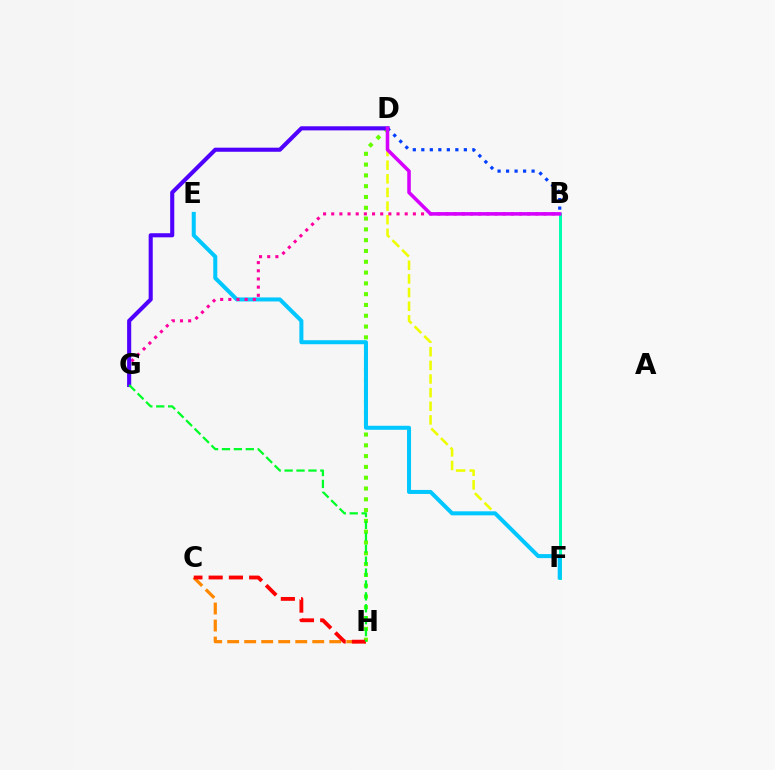{('B', 'F'): [{'color': '#00ffaf', 'line_style': 'solid', 'thickness': 2.16}], ('D', 'F'): [{'color': '#eeff00', 'line_style': 'dashed', 'thickness': 1.85}], ('C', 'H'): [{'color': '#ff8800', 'line_style': 'dashed', 'thickness': 2.31}, {'color': '#ff0000', 'line_style': 'dashed', 'thickness': 2.75}], ('D', 'H'): [{'color': '#66ff00', 'line_style': 'dotted', 'thickness': 2.93}], ('E', 'F'): [{'color': '#00c7ff', 'line_style': 'solid', 'thickness': 2.89}], ('B', 'G'): [{'color': '#ff00a0', 'line_style': 'dotted', 'thickness': 2.22}], ('B', 'D'): [{'color': '#003fff', 'line_style': 'dotted', 'thickness': 2.31}, {'color': '#d600ff', 'line_style': 'solid', 'thickness': 2.56}], ('D', 'G'): [{'color': '#4f00ff', 'line_style': 'solid', 'thickness': 2.95}], ('G', 'H'): [{'color': '#00ff27', 'line_style': 'dashed', 'thickness': 1.62}]}